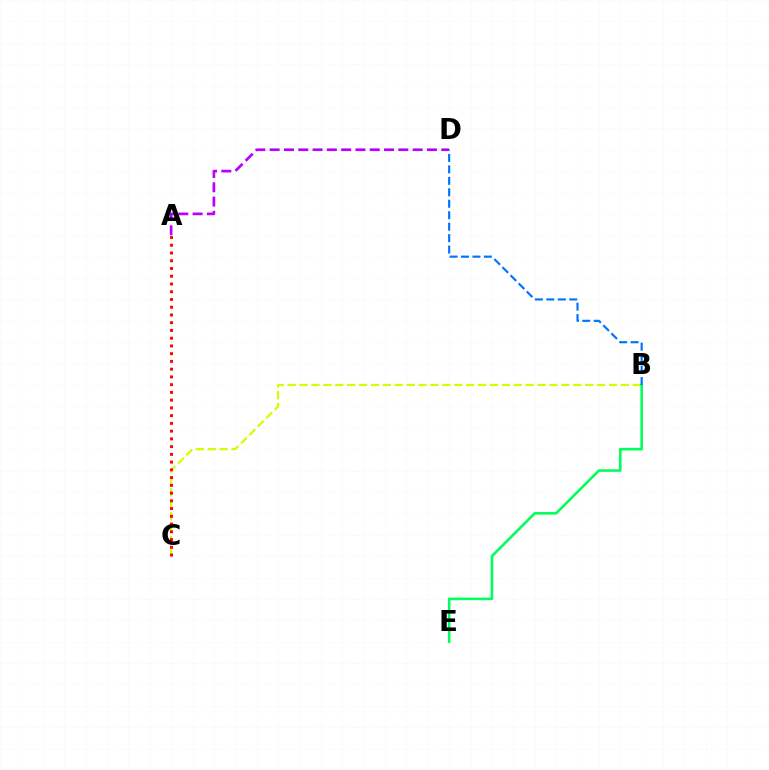{('A', 'D'): [{'color': '#b900ff', 'line_style': 'dashed', 'thickness': 1.94}], ('B', 'C'): [{'color': '#d1ff00', 'line_style': 'dashed', 'thickness': 1.62}], ('A', 'C'): [{'color': '#ff0000', 'line_style': 'dotted', 'thickness': 2.1}], ('B', 'E'): [{'color': '#00ff5c', 'line_style': 'solid', 'thickness': 1.87}], ('B', 'D'): [{'color': '#0074ff', 'line_style': 'dashed', 'thickness': 1.56}]}